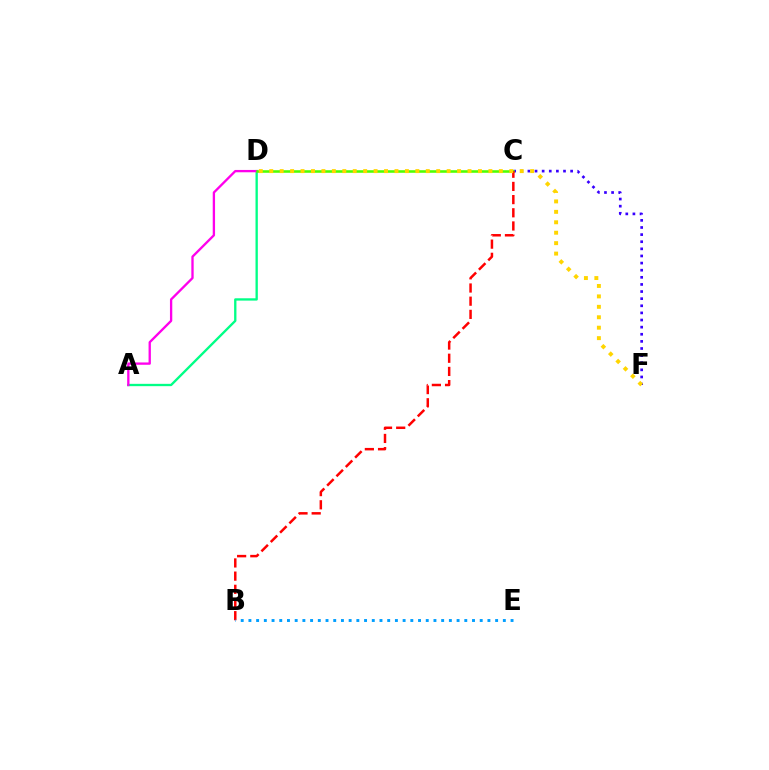{('A', 'D'): [{'color': '#00ff86', 'line_style': 'solid', 'thickness': 1.68}, {'color': '#ff00ed', 'line_style': 'solid', 'thickness': 1.67}], ('C', 'F'): [{'color': '#3700ff', 'line_style': 'dotted', 'thickness': 1.93}], ('C', 'D'): [{'color': '#4fff00', 'line_style': 'solid', 'thickness': 1.85}], ('B', 'C'): [{'color': '#ff0000', 'line_style': 'dashed', 'thickness': 1.79}], ('D', 'F'): [{'color': '#ffd500', 'line_style': 'dotted', 'thickness': 2.84}], ('B', 'E'): [{'color': '#009eff', 'line_style': 'dotted', 'thickness': 2.09}]}